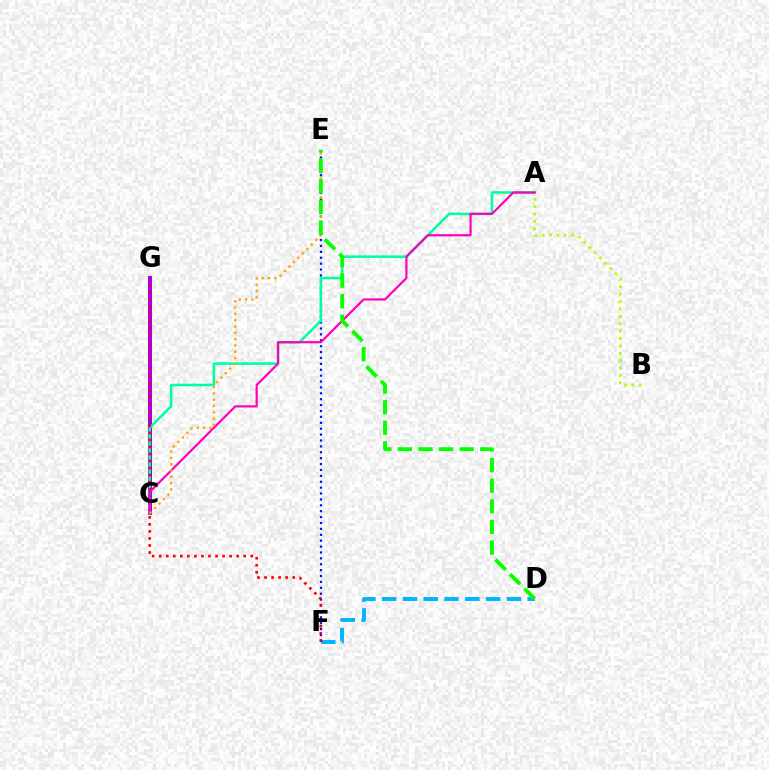{('C', 'G'): [{'color': '#9b00ff', 'line_style': 'solid', 'thickness': 2.89}], ('D', 'F'): [{'color': '#00b5ff', 'line_style': 'dashed', 'thickness': 2.82}], ('E', 'F'): [{'color': '#0010ff', 'line_style': 'dotted', 'thickness': 1.6}], ('A', 'C'): [{'color': '#00ff9d', 'line_style': 'solid', 'thickness': 1.83}, {'color': '#ff00bd', 'line_style': 'solid', 'thickness': 1.59}], ('F', 'G'): [{'color': '#ff0000', 'line_style': 'dotted', 'thickness': 1.91}], ('A', 'B'): [{'color': '#b3ff00', 'line_style': 'dotted', 'thickness': 2.01}], ('C', 'E'): [{'color': '#ffa500', 'line_style': 'dotted', 'thickness': 1.72}], ('D', 'E'): [{'color': '#08ff00', 'line_style': 'dashed', 'thickness': 2.8}]}